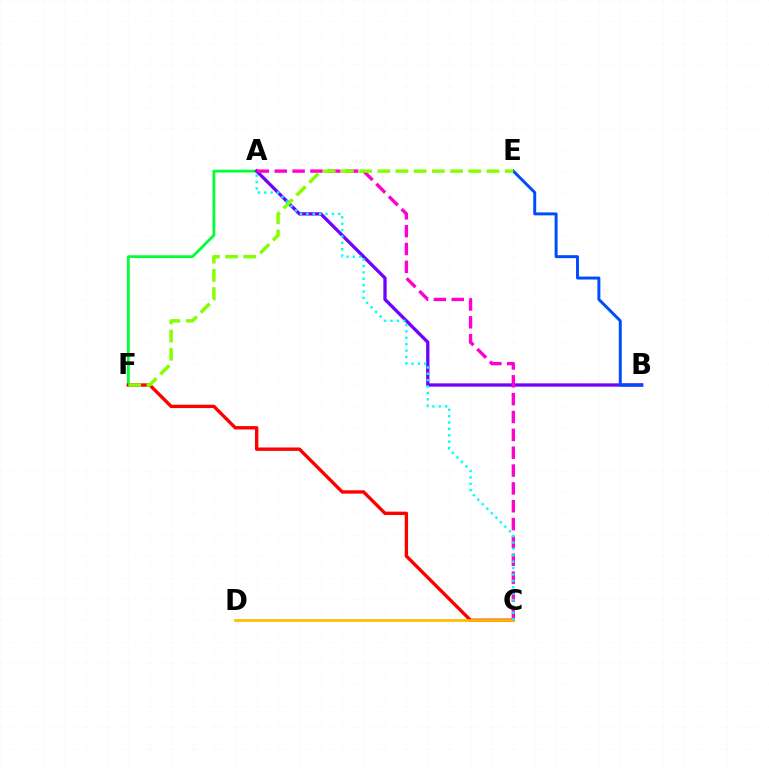{('A', 'F'): [{'color': '#00ff39', 'line_style': 'solid', 'thickness': 2.02}], ('A', 'B'): [{'color': '#7200ff', 'line_style': 'solid', 'thickness': 2.37}], ('C', 'F'): [{'color': '#ff0000', 'line_style': 'solid', 'thickness': 2.43}], ('A', 'C'): [{'color': '#ff00cf', 'line_style': 'dashed', 'thickness': 2.42}, {'color': '#00fff6', 'line_style': 'dotted', 'thickness': 1.73}], ('B', 'E'): [{'color': '#004bff', 'line_style': 'solid', 'thickness': 2.13}], ('C', 'D'): [{'color': '#ffbd00', 'line_style': 'solid', 'thickness': 1.97}], ('E', 'F'): [{'color': '#84ff00', 'line_style': 'dashed', 'thickness': 2.47}]}